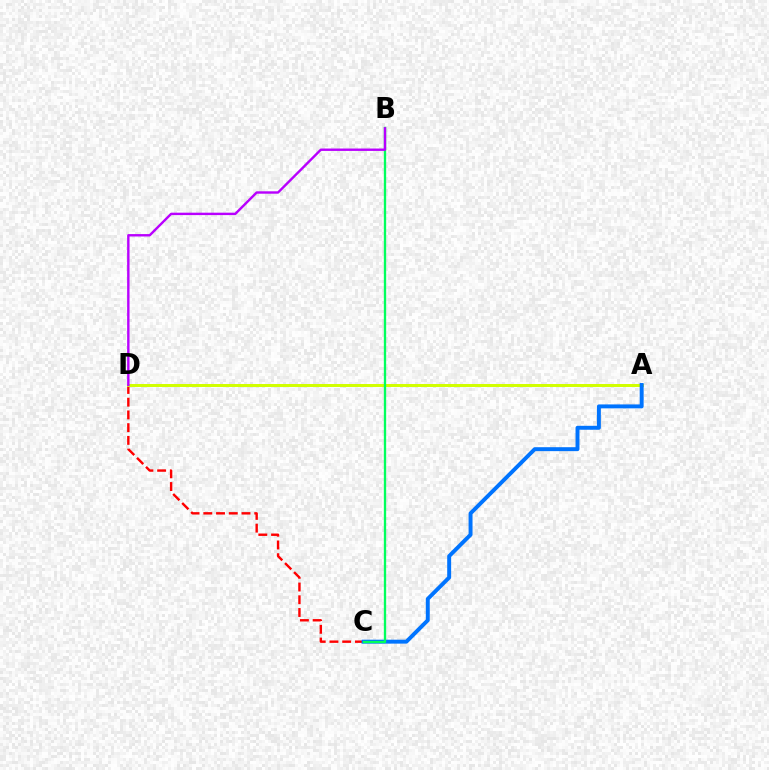{('C', 'D'): [{'color': '#ff0000', 'line_style': 'dashed', 'thickness': 1.73}], ('A', 'D'): [{'color': '#d1ff00', 'line_style': 'solid', 'thickness': 2.14}], ('A', 'C'): [{'color': '#0074ff', 'line_style': 'solid', 'thickness': 2.83}], ('B', 'C'): [{'color': '#00ff5c', 'line_style': 'solid', 'thickness': 1.68}], ('B', 'D'): [{'color': '#b900ff', 'line_style': 'solid', 'thickness': 1.73}]}